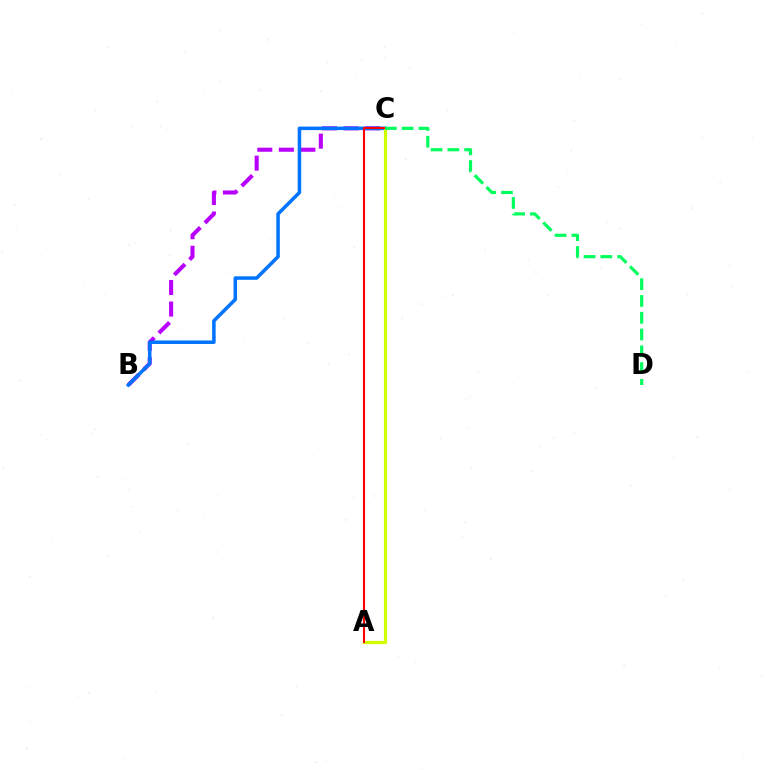{('B', 'C'): [{'color': '#b900ff', 'line_style': 'dashed', 'thickness': 2.93}, {'color': '#0074ff', 'line_style': 'solid', 'thickness': 2.53}], ('A', 'C'): [{'color': '#d1ff00', 'line_style': 'solid', 'thickness': 2.28}, {'color': '#ff0000', 'line_style': 'solid', 'thickness': 1.52}], ('C', 'D'): [{'color': '#00ff5c', 'line_style': 'dashed', 'thickness': 2.28}]}